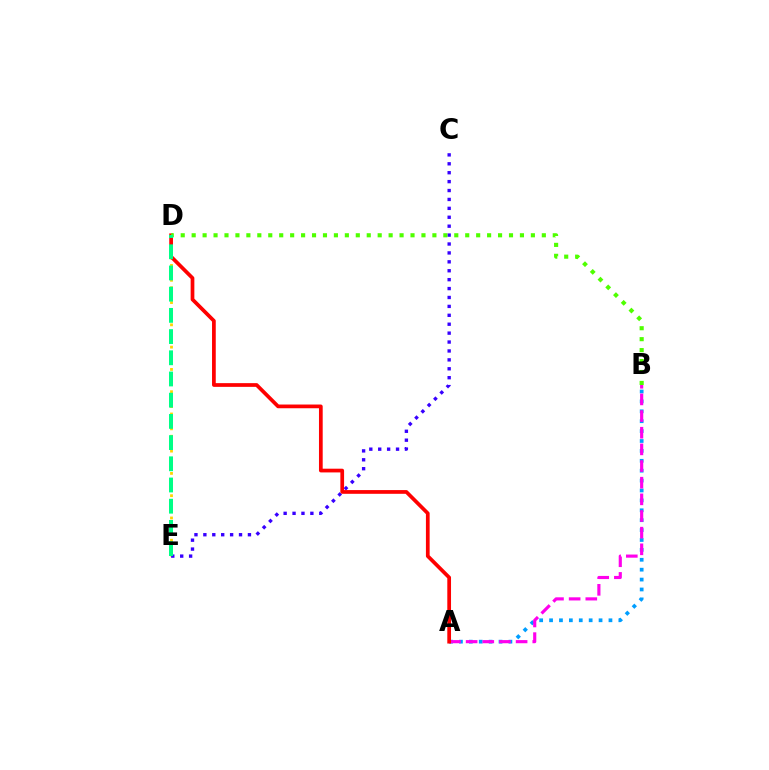{('A', 'B'): [{'color': '#009eff', 'line_style': 'dotted', 'thickness': 2.69}, {'color': '#ff00ed', 'line_style': 'dashed', 'thickness': 2.26}], ('D', 'E'): [{'color': '#ffd500', 'line_style': 'dotted', 'thickness': 2.02}, {'color': '#00ff86', 'line_style': 'dashed', 'thickness': 2.88}], ('C', 'E'): [{'color': '#3700ff', 'line_style': 'dotted', 'thickness': 2.42}], ('A', 'D'): [{'color': '#ff0000', 'line_style': 'solid', 'thickness': 2.68}], ('B', 'D'): [{'color': '#4fff00', 'line_style': 'dotted', 'thickness': 2.97}]}